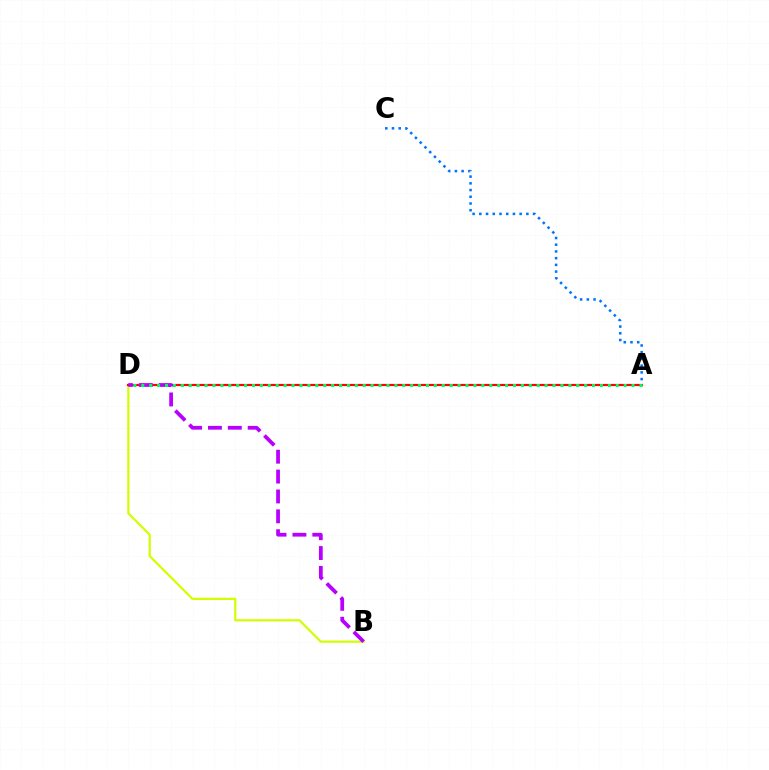{('A', 'C'): [{'color': '#0074ff', 'line_style': 'dotted', 'thickness': 1.83}], ('B', 'D'): [{'color': '#d1ff00', 'line_style': 'solid', 'thickness': 1.6}, {'color': '#b900ff', 'line_style': 'dashed', 'thickness': 2.7}], ('A', 'D'): [{'color': '#ff0000', 'line_style': 'solid', 'thickness': 1.58}, {'color': '#00ff5c', 'line_style': 'dotted', 'thickness': 2.15}]}